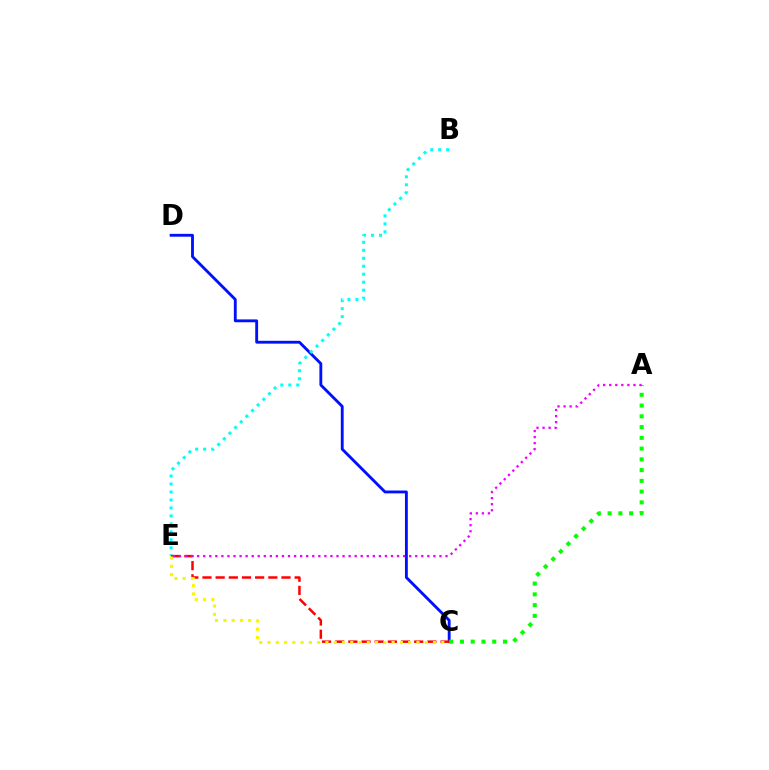{('C', 'D'): [{'color': '#0010ff', 'line_style': 'solid', 'thickness': 2.05}], ('A', 'C'): [{'color': '#08ff00', 'line_style': 'dotted', 'thickness': 2.92}], ('B', 'E'): [{'color': '#00fff6', 'line_style': 'dotted', 'thickness': 2.17}], ('C', 'E'): [{'color': '#ff0000', 'line_style': 'dashed', 'thickness': 1.79}, {'color': '#fcf500', 'line_style': 'dotted', 'thickness': 2.25}], ('A', 'E'): [{'color': '#ee00ff', 'line_style': 'dotted', 'thickness': 1.65}]}